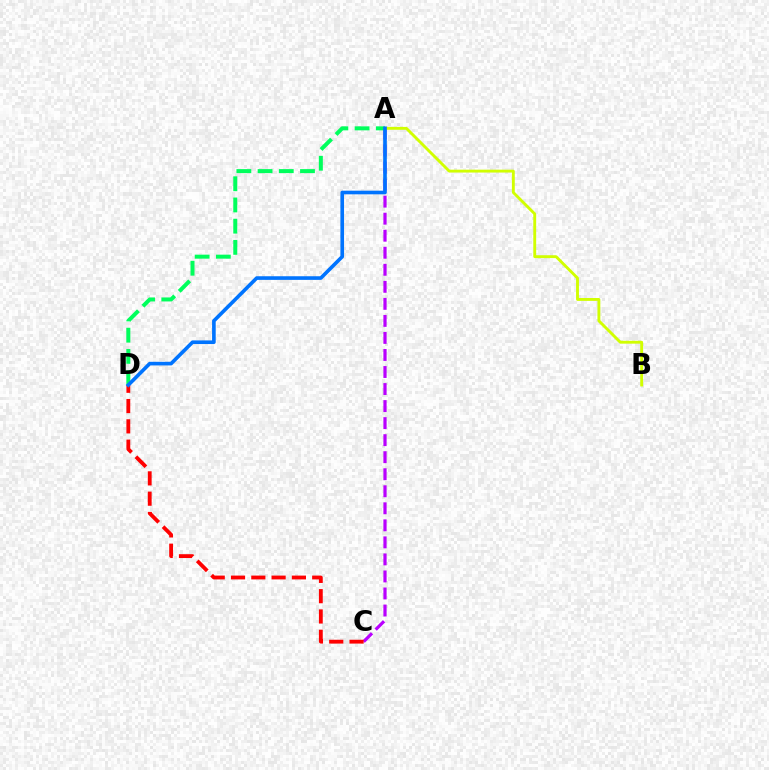{('A', 'C'): [{'color': '#b900ff', 'line_style': 'dashed', 'thickness': 2.31}], ('C', 'D'): [{'color': '#ff0000', 'line_style': 'dashed', 'thickness': 2.76}], ('A', 'B'): [{'color': '#d1ff00', 'line_style': 'solid', 'thickness': 2.07}], ('A', 'D'): [{'color': '#00ff5c', 'line_style': 'dashed', 'thickness': 2.88}, {'color': '#0074ff', 'line_style': 'solid', 'thickness': 2.62}]}